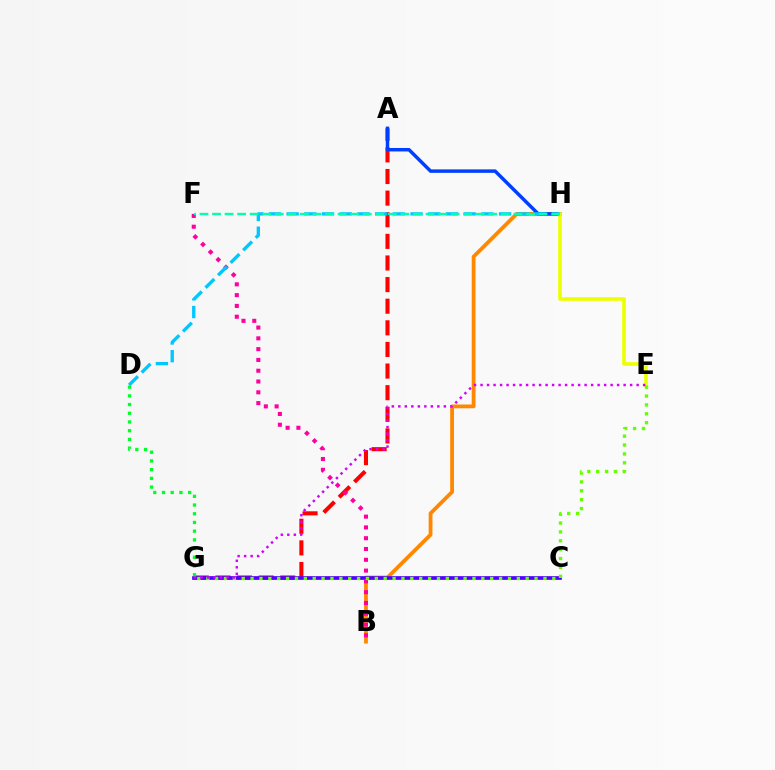{('A', 'G'): [{'color': '#ff0000', 'line_style': 'dashed', 'thickness': 2.94}], ('B', 'H'): [{'color': '#ff8800', 'line_style': 'solid', 'thickness': 2.73}], ('A', 'H'): [{'color': '#003fff', 'line_style': 'solid', 'thickness': 2.5}], ('C', 'G'): [{'color': '#4f00ff', 'line_style': 'solid', 'thickness': 2.66}], ('E', 'H'): [{'color': '#eeff00', 'line_style': 'solid', 'thickness': 2.64}], ('B', 'F'): [{'color': '#ff00a0', 'line_style': 'dotted', 'thickness': 2.93}], ('E', 'G'): [{'color': '#66ff00', 'line_style': 'dotted', 'thickness': 2.41}, {'color': '#d600ff', 'line_style': 'dotted', 'thickness': 1.77}], ('D', 'H'): [{'color': '#00c7ff', 'line_style': 'dashed', 'thickness': 2.4}], ('F', 'H'): [{'color': '#00ffaf', 'line_style': 'dashed', 'thickness': 1.71}], ('D', 'G'): [{'color': '#00ff27', 'line_style': 'dotted', 'thickness': 2.37}]}